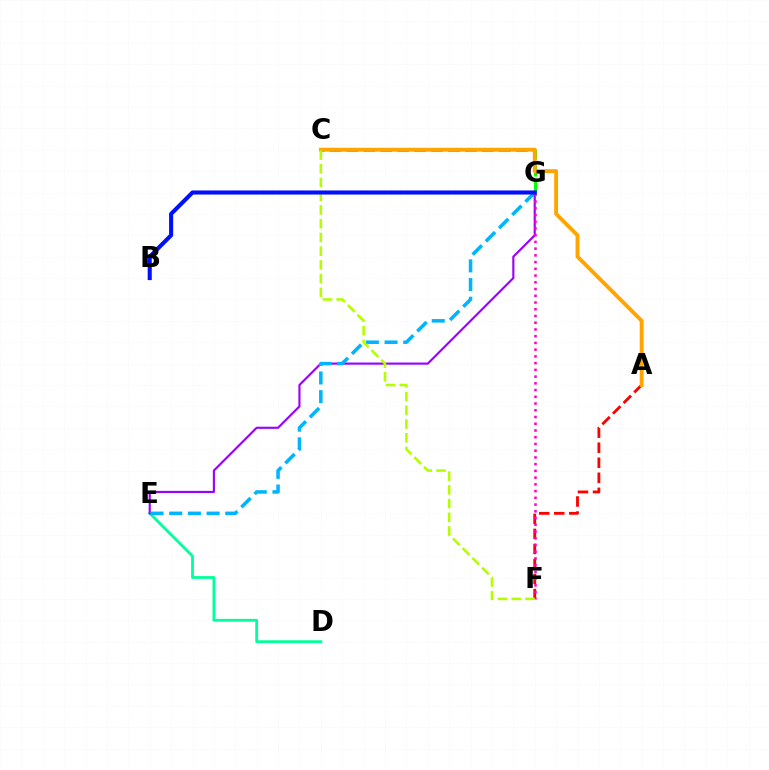{('D', 'E'): [{'color': '#00ff9d', 'line_style': 'solid', 'thickness': 2.0}], ('C', 'G'): [{'color': '#08ff00', 'line_style': 'dashed', 'thickness': 2.3}], ('E', 'G'): [{'color': '#9b00ff', 'line_style': 'solid', 'thickness': 1.54}, {'color': '#00b5ff', 'line_style': 'dashed', 'thickness': 2.54}], ('A', 'F'): [{'color': '#ff0000', 'line_style': 'dashed', 'thickness': 2.04}], ('A', 'C'): [{'color': '#ffa500', 'line_style': 'solid', 'thickness': 2.79}], ('F', 'G'): [{'color': '#ff00bd', 'line_style': 'dotted', 'thickness': 1.83}], ('C', 'F'): [{'color': '#b3ff00', 'line_style': 'dashed', 'thickness': 1.86}], ('B', 'G'): [{'color': '#0010ff', 'line_style': 'solid', 'thickness': 2.95}]}